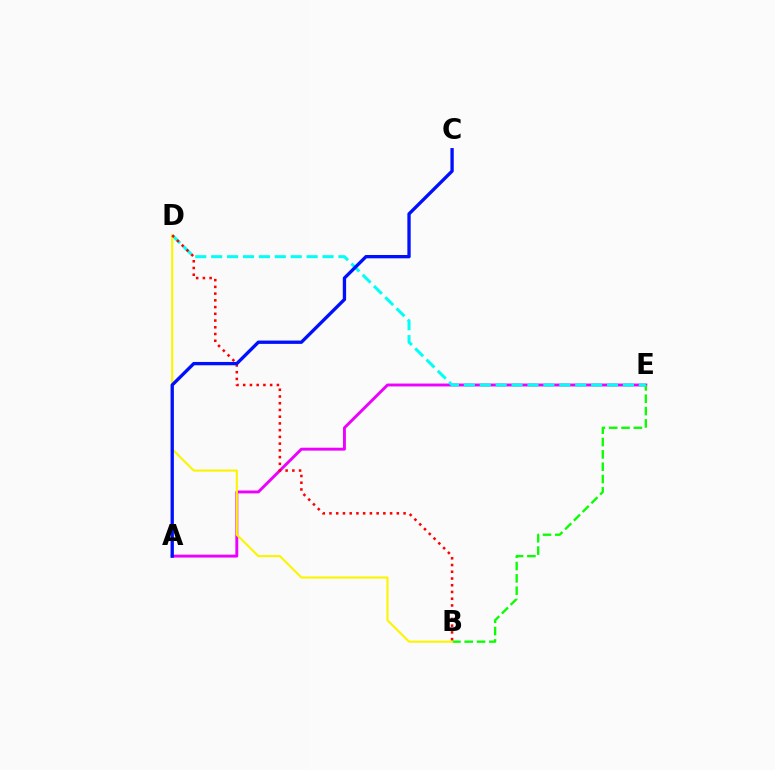{('A', 'E'): [{'color': '#ee00ff', 'line_style': 'solid', 'thickness': 2.09}], ('B', 'E'): [{'color': '#08ff00', 'line_style': 'dashed', 'thickness': 1.68}], ('D', 'E'): [{'color': '#00fff6', 'line_style': 'dashed', 'thickness': 2.16}], ('B', 'D'): [{'color': '#fcf500', 'line_style': 'solid', 'thickness': 1.53}, {'color': '#ff0000', 'line_style': 'dotted', 'thickness': 1.83}], ('A', 'C'): [{'color': '#0010ff', 'line_style': 'solid', 'thickness': 2.39}]}